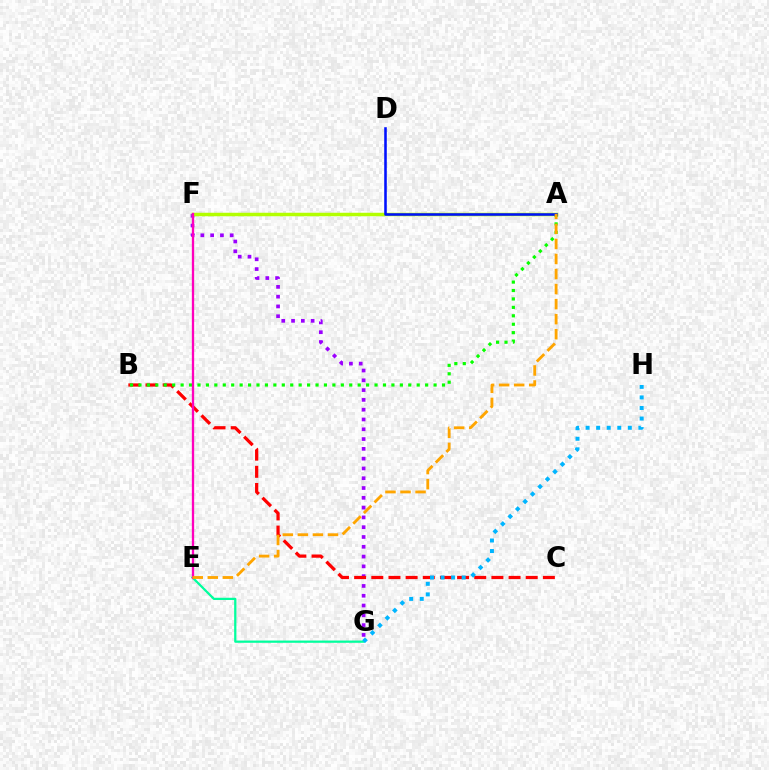{('F', 'G'): [{'color': '#9b00ff', 'line_style': 'dotted', 'thickness': 2.66}], ('B', 'C'): [{'color': '#ff0000', 'line_style': 'dashed', 'thickness': 2.33}], ('E', 'G'): [{'color': '#00ff9d', 'line_style': 'solid', 'thickness': 1.62}], ('A', 'F'): [{'color': '#b3ff00', 'line_style': 'solid', 'thickness': 2.51}], ('G', 'H'): [{'color': '#00b5ff', 'line_style': 'dotted', 'thickness': 2.87}], ('A', 'B'): [{'color': '#08ff00', 'line_style': 'dotted', 'thickness': 2.29}], ('E', 'F'): [{'color': '#ff00bd', 'line_style': 'solid', 'thickness': 1.66}], ('A', 'D'): [{'color': '#0010ff', 'line_style': 'solid', 'thickness': 1.84}], ('A', 'E'): [{'color': '#ffa500', 'line_style': 'dashed', 'thickness': 2.04}]}